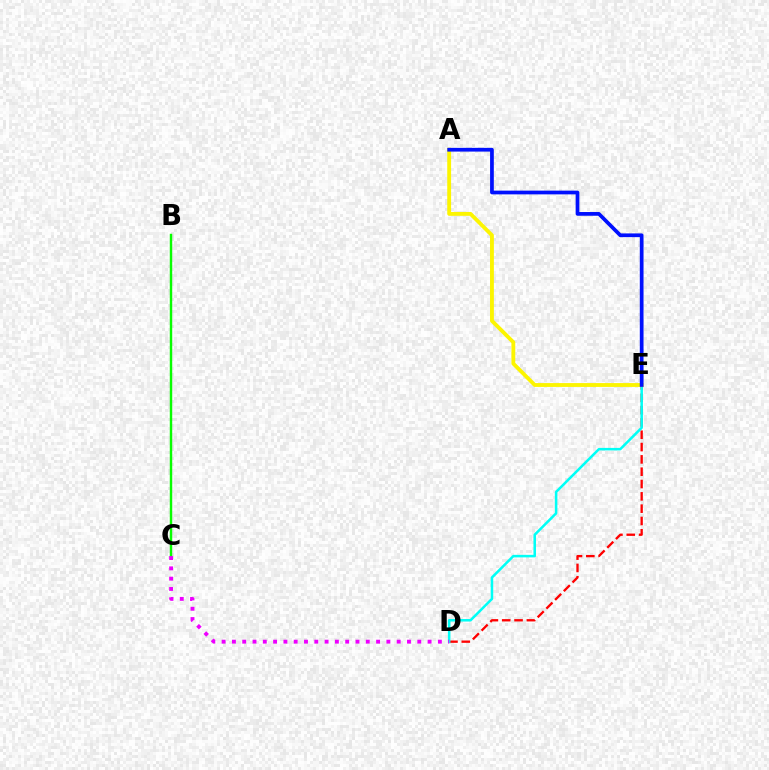{('D', 'E'): [{'color': '#ff0000', 'line_style': 'dashed', 'thickness': 1.67}, {'color': '#00fff6', 'line_style': 'solid', 'thickness': 1.82}], ('B', 'C'): [{'color': '#08ff00', 'line_style': 'solid', 'thickness': 1.76}], ('A', 'E'): [{'color': '#fcf500', 'line_style': 'solid', 'thickness': 2.77}, {'color': '#0010ff', 'line_style': 'solid', 'thickness': 2.69}], ('C', 'D'): [{'color': '#ee00ff', 'line_style': 'dotted', 'thickness': 2.8}]}